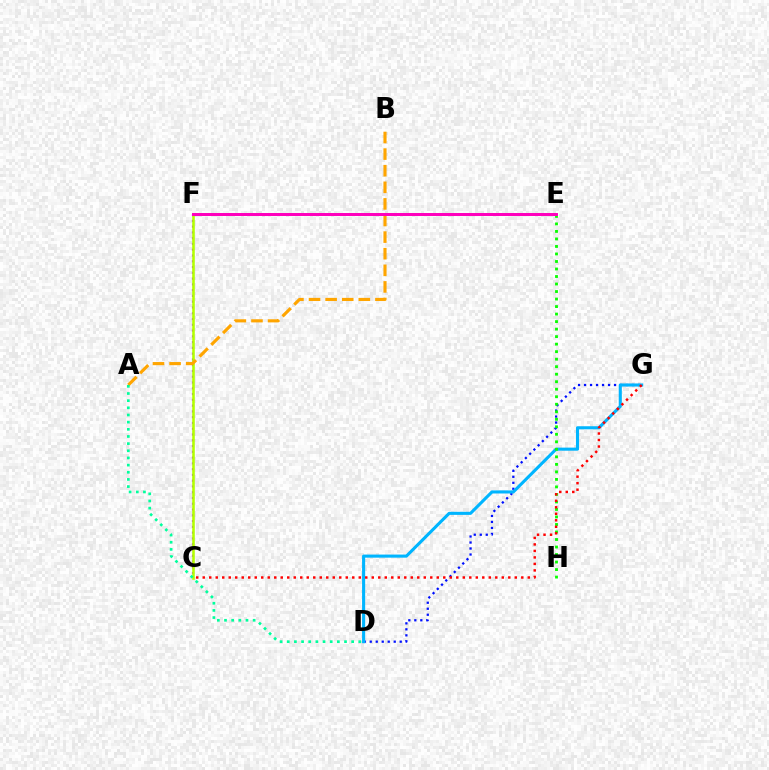{('C', 'F'): [{'color': '#9b00ff', 'line_style': 'dotted', 'thickness': 1.57}, {'color': '#b3ff00', 'line_style': 'solid', 'thickness': 1.85}], ('A', 'B'): [{'color': '#ffa500', 'line_style': 'dashed', 'thickness': 2.26}], ('A', 'D'): [{'color': '#00ff9d', 'line_style': 'dotted', 'thickness': 1.95}], ('D', 'G'): [{'color': '#0010ff', 'line_style': 'dotted', 'thickness': 1.63}, {'color': '#00b5ff', 'line_style': 'solid', 'thickness': 2.22}], ('E', 'H'): [{'color': '#08ff00', 'line_style': 'dotted', 'thickness': 2.04}], ('E', 'F'): [{'color': '#ff00bd', 'line_style': 'solid', 'thickness': 2.14}], ('C', 'G'): [{'color': '#ff0000', 'line_style': 'dotted', 'thickness': 1.77}]}